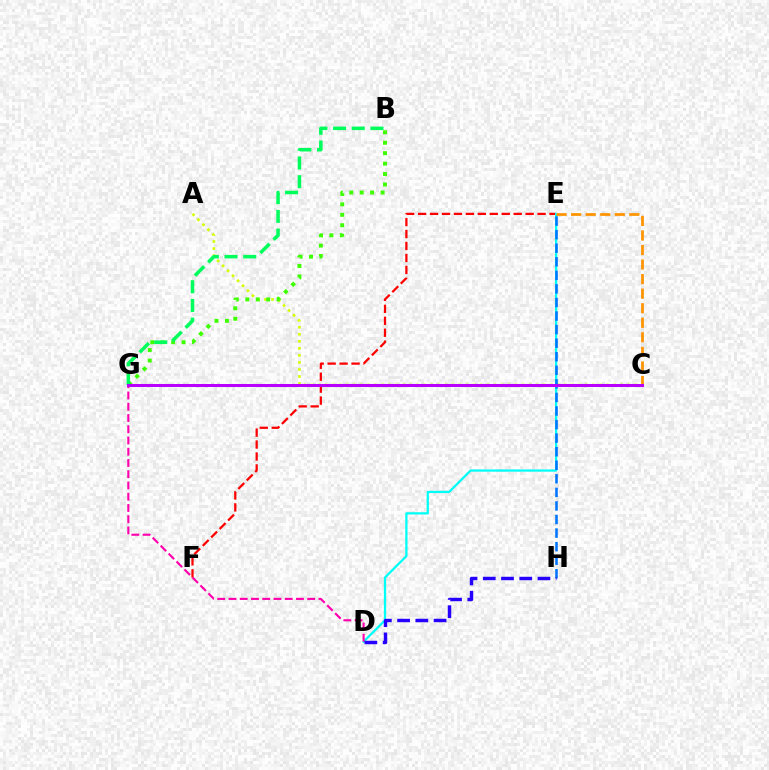{('E', 'F'): [{'color': '#ff0000', 'line_style': 'dashed', 'thickness': 1.62}], ('A', 'C'): [{'color': '#d1ff00', 'line_style': 'dotted', 'thickness': 1.91}], ('B', 'G'): [{'color': '#3dff00', 'line_style': 'dotted', 'thickness': 2.84}, {'color': '#00ff5c', 'line_style': 'dashed', 'thickness': 2.54}], ('D', 'E'): [{'color': '#00fff6', 'line_style': 'solid', 'thickness': 1.63}], ('C', 'E'): [{'color': '#ff9400', 'line_style': 'dashed', 'thickness': 1.98}], ('D', 'G'): [{'color': '#ff00ac', 'line_style': 'dashed', 'thickness': 1.53}], ('E', 'H'): [{'color': '#0074ff', 'line_style': 'dashed', 'thickness': 1.84}], ('C', 'G'): [{'color': '#b900ff', 'line_style': 'solid', 'thickness': 2.18}], ('D', 'H'): [{'color': '#2500ff', 'line_style': 'dashed', 'thickness': 2.48}]}